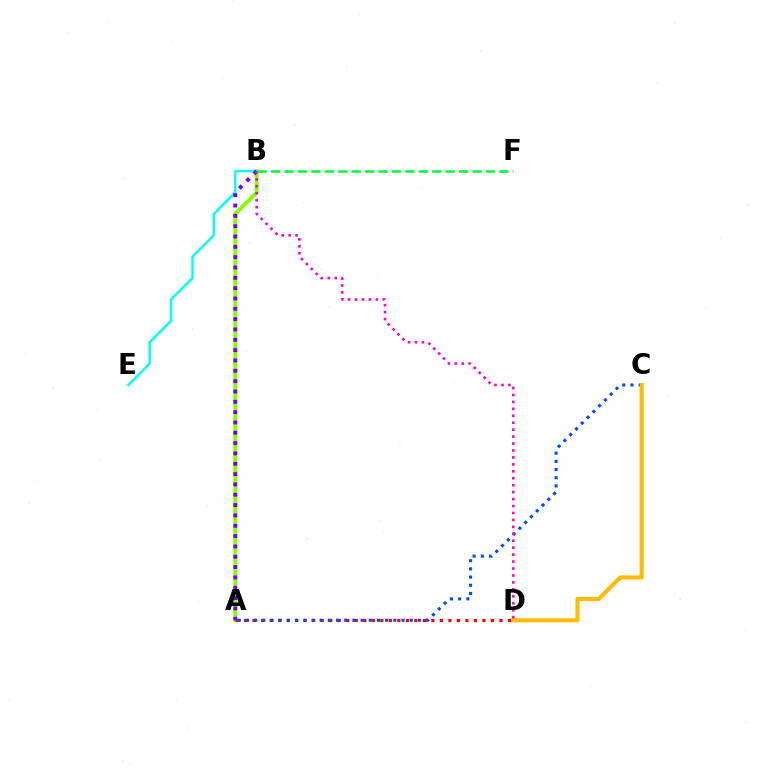{('A', 'B'): [{'color': '#84ff00', 'line_style': 'solid', 'thickness': 2.8}, {'color': '#7200ff', 'line_style': 'dotted', 'thickness': 2.81}], ('A', 'D'): [{'color': '#ff0000', 'line_style': 'dotted', 'thickness': 2.31}], ('B', 'E'): [{'color': '#00fff6', 'line_style': 'solid', 'thickness': 1.77}], ('A', 'C'): [{'color': '#004bff', 'line_style': 'dotted', 'thickness': 2.22}], ('C', 'D'): [{'color': '#ffbd00', 'line_style': 'solid', 'thickness': 2.97}], ('B', 'D'): [{'color': '#ff00cf', 'line_style': 'dotted', 'thickness': 1.89}], ('B', 'F'): [{'color': '#00ff39', 'line_style': 'dashed', 'thickness': 1.82}]}